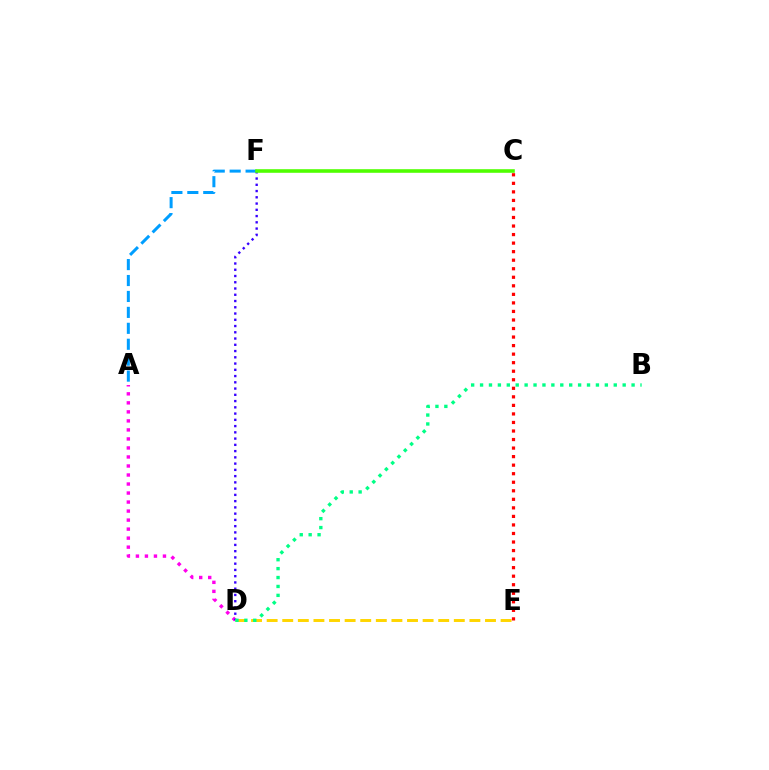{('A', 'D'): [{'color': '#ff00ed', 'line_style': 'dotted', 'thickness': 2.45}], ('D', 'F'): [{'color': '#3700ff', 'line_style': 'dotted', 'thickness': 1.7}], ('D', 'E'): [{'color': '#ffd500', 'line_style': 'dashed', 'thickness': 2.12}], ('A', 'F'): [{'color': '#009eff', 'line_style': 'dashed', 'thickness': 2.16}], ('C', 'F'): [{'color': '#4fff00', 'line_style': 'solid', 'thickness': 2.58}], ('C', 'E'): [{'color': '#ff0000', 'line_style': 'dotted', 'thickness': 2.32}], ('B', 'D'): [{'color': '#00ff86', 'line_style': 'dotted', 'thickness': 2.42}]}